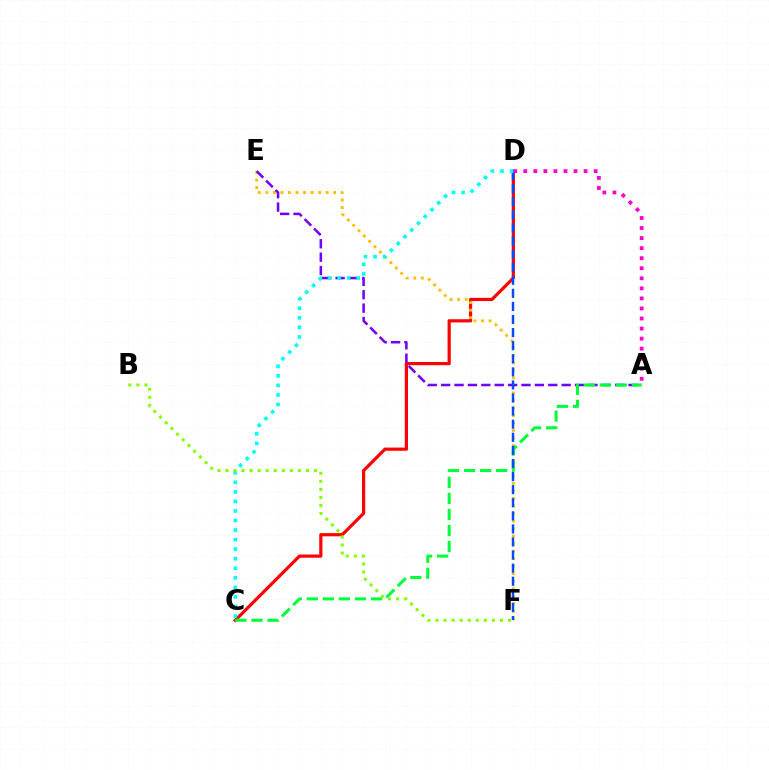{('C', 'D'): [{'color': '#ff0000', 'line_style': 'solid', 'thickness': 2.3}, {'color': '#00fff6', 'line_style': 'dotted', 'thickness': 2.6}], ('A', 'D'): [{'color': '#ff00cf', 'line_style': 'dotted', 'thickness': 2.73}], ('E', 'F'): [{'color': '#ffbd00', 'line_style': 'dotted', 'thickness': 2.05}], ('A', 'E'): [{'color': '#7200ff', 'line_style': 'dashed', 'thickness': 1.82}], ('A', 'C'): [{'color': '#00ff39', 'line_style': 'dashed', 'thickness': 2.18}], ('D', 'F'): [{'color': '#004bff', 'line_style': 'dashed', 'thickness': 1.78}], ('B', 'F'): [{'color': '#84ff00', 'line_style': 'dotted', 'thickness': 2.19}]}